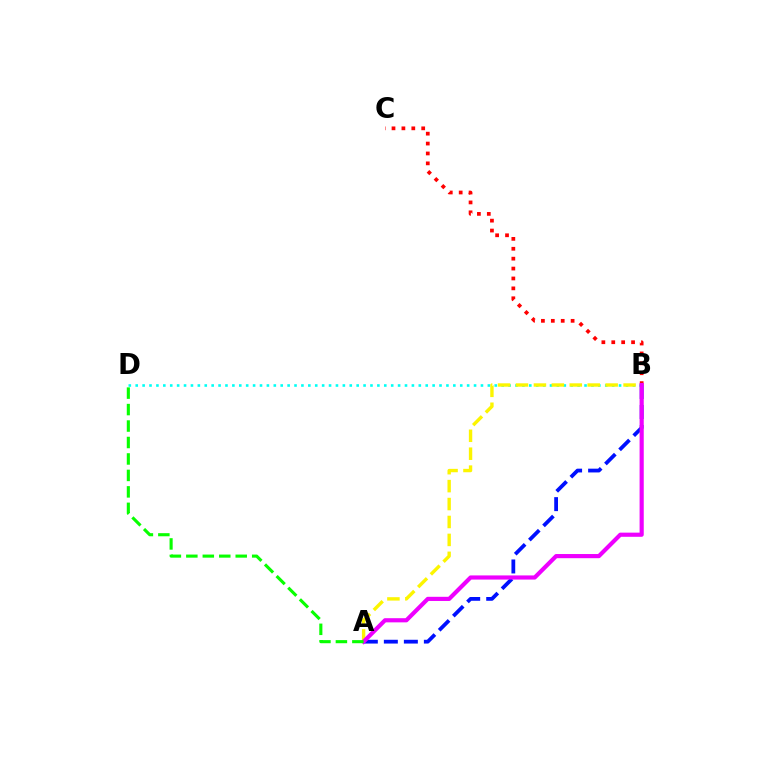{('B', 'D'): [{'color': '#00fff6', 'line_style': 'dotted', 'thickness': 1.88}], ('B', 'C'): [{'color': '#ff0000', 'line_style': 'dotted', 'thickness': 2.69}], ('A', 'B'): [{'color': '#0010ff', 'line_style': 'dashed', 'thickness': 2.72}, {'color': '#fcf500', 'line_style': 'dashed', 'thickness': 2.44}, {'color': '#ee00ff', 'line_style': 'solid', 'thickness': 2.99}], ('A', 'D'): [{'color': '#08ff00', 'line_style': 'dashed', 'thickness': 2.24}]}